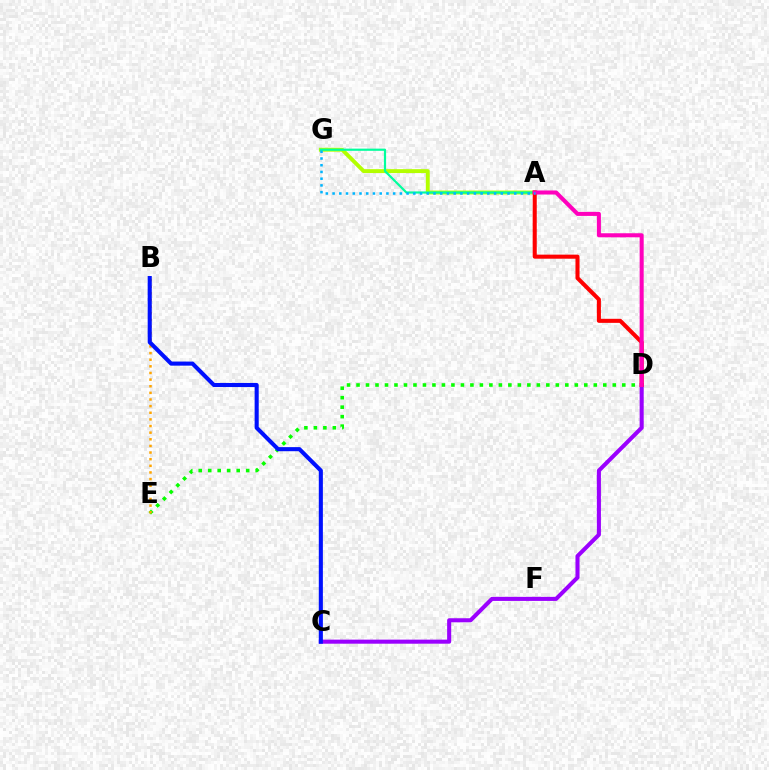{('A', 'G'): [{'color': '#b3ff00', 'line_style': 'solid', 'thickness': 2.81}, {'color': '#00ff9d', 'line_style': 'solid', 'thickness': 1.57}, {'color': '#00b5ff', 'line_style': 'dotted', 'thickness': 1.83}], ('D', 'E'): [{'color': '#08ff00', 'line_style': 'dotted', 'thickness': 2.58}], ('B', 'E'): [{'color': '#ffa500', 'line_style': 'dotted', 'thickness': 1.8}], ('C', 'D'): [{'color': '#9b00ff', 'line_style': 'solid', 'thickness': 2.93}], ('A', 'D'): [{'color': '#ff0000', 'line_style': 'solid', 'thickness': 2.92}, {'color': '#ff00bd', 'line_style': 'solid', 'thickness': 2.91}], ('B', 'C'): [{'color': '#0010ff', 'line_style': 'solid', 'thickness': 2.94}]}